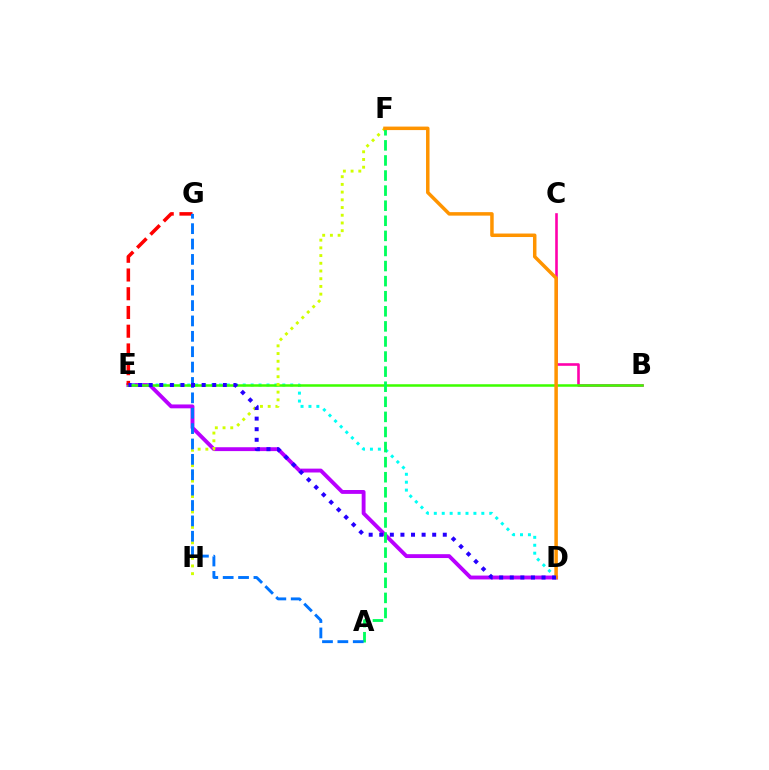{('B', 'C'): [{'color': '#ff00ac', 'line_style': 'solid', 'thickness': 1.88}], ('D', 'E'): [{'color': '#b900ff', 'line_style': 'solid', 'thickness': 2.78}, {'color': '#00fff6', 'line_style': 'dotted', 'thickness': 2.15}, {'color': '#2500ff', 'line_style': 'dotted', 'thickness': 2.88}], ('B', 'E'): [{'color': '#3dff00', 'line_style': 'solid', 'thickness': 1.81}], ('F', 'H'): [{'color': '#d1ff00', 'line_style': 'dotted', 'thickness': 2.1}], ('E', 'G'): [{'color': '#ff0000', 'line_style': 'dashed', 'thickness': 2.55}], ('A', 'F'): [{'color': '#00ff5c', 'line_style': 'dashed', 'thickness': 2.05}], ('D', 'F'): [{'color': '#ff9400', 'line_style': 'solid', 'thickness': 2.52}], ('A', 'G'): [{'color': '#0074ff', 'line_style': 'dashed', 'thickness': 2.09}]}